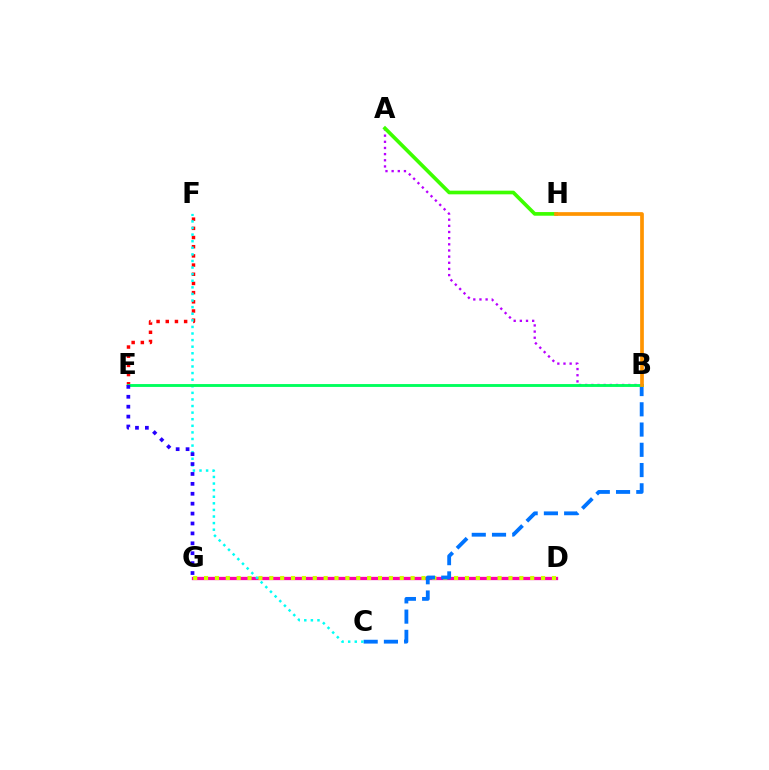{('D', 'G'): [{'color': '#ff00ac', 'line_style': 'solid', 'thickness': 2.37}, {'color': '#d1ff00', 'line_style': 'dotted', 'thickness': 2.95}], ('B', 'C'): [{'color': '#0074ff', 'line_style': 'dashed', 'thickness': 2.75}], ('A', 'B'): [{'color': '#b900ff', 'line_style': 'dotted', 'thickness': 1.67}], ('E', 'F'): [{'color': '#ff0000', 'line_style': 'dotted', 'thickness': 2.5}], ('C', 'F'): [{'color': '#00fff6', 'line_style': 'dotted', 'thickness': 1.79}], ('A', 'H'): [{'color': '#3dff00', 'line_style': 'solid', 'thickness': 2.63}], ('B', 'E'): [{'color': '#00ff5c', 'line_style': 'solid', 'thickness': 2.07}], ('B', 'H'): [{'color': '#ff9400', 'line_style': 'solid', 'thickness': 2.67}], ('E', 'G'): [{'color': '#2500ff', 'line_style': 'dotted', 'thickness': 2.69}]}